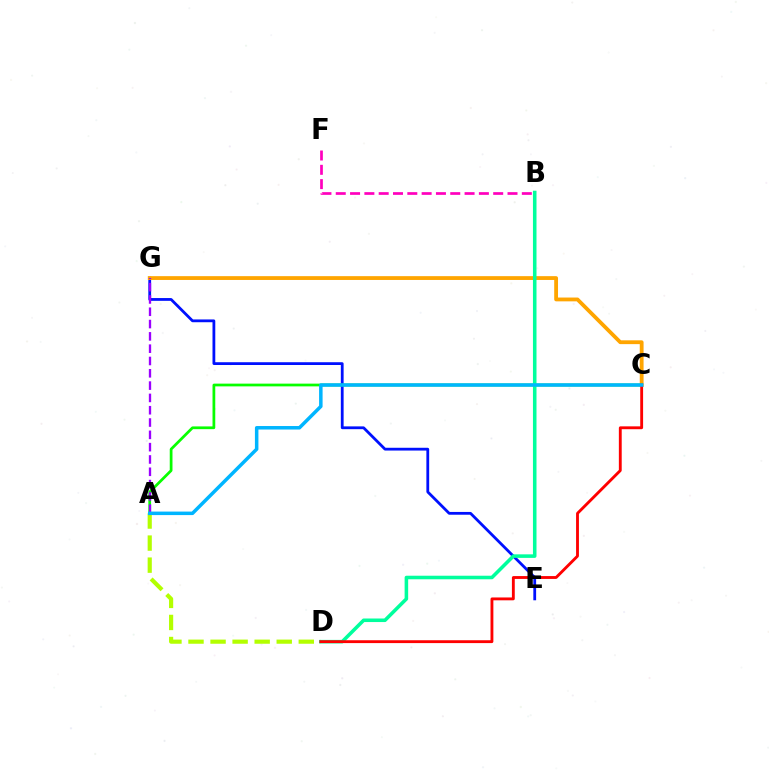{('E', 'G'): [{'color': '#0010ff', 'line_style': 'solid', 'thickness': 2.01}], ('A', 'D'): [{'color': '#b3ff00', 'line_style': 'dashed', 'thickness': 3.0}], ('C', 'G'): [{'color': '#ffa500', 'line_style': 'solid', 'thickness': 2.75}], ('A', 'C'): [{'color': '#08ff00', 'line_style': 'solid', 'thickness': 1.98}, {'color': '#00b5ff', 'line_style': 'solid', 'thickness': 2.52}], ('B', 'D'): [{'color': '#00ff9d', 'line_style': 'solid', 'thickness': 2.56}], ('A', 'G'): [{'color': '#9b00ff', 'line_style': 'dashed', 'thickness': 1.67}], ('C', 'D'): [{'color': '#ff0000', 'line_style': 'solid', 'thickness': 2.06}], ('B', 'F'): [{'color': '#ff00bd', 'line_style': 'dashed', 'thickness': 1.94}]}